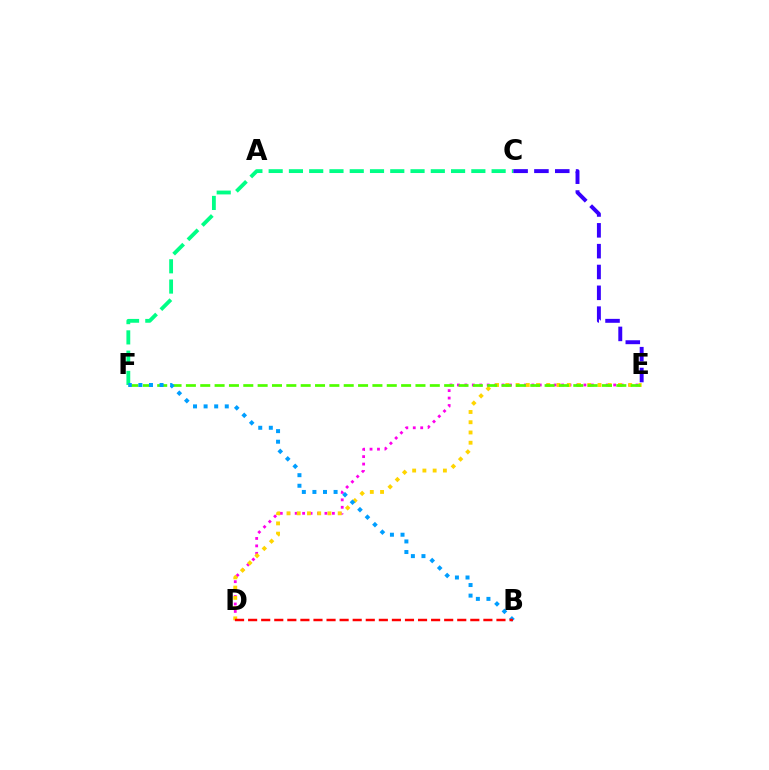{('C', 'F'): [{'color': '#00ff86', 'line_style': 'dashed', 'thickness': 2.75}], ('D', 'E'): [{'color': '#ff00ed', 'line_style': 'dotted', 'thickness': 2.02}, {'color': '#ffd500', 'line_style': 'dotted', 'thickness': 2.78}], ('E', 'F'): [{'color': '#4fff00', 'line_style': 'dashed', 'thickness': 1.95}], ('C', 'E'): [{'color': '#3700ff', 'line_style': 'dashed', 'thickness': 2.83}], ('B', 'F'): [{'color': '#009eff', 'line_style': 'dotted', 'thickness': 2.88}], ('B', 'D'): [{'color': '#ff0000', 'line_style': 'dashed', 'thickness': 1.78}]}